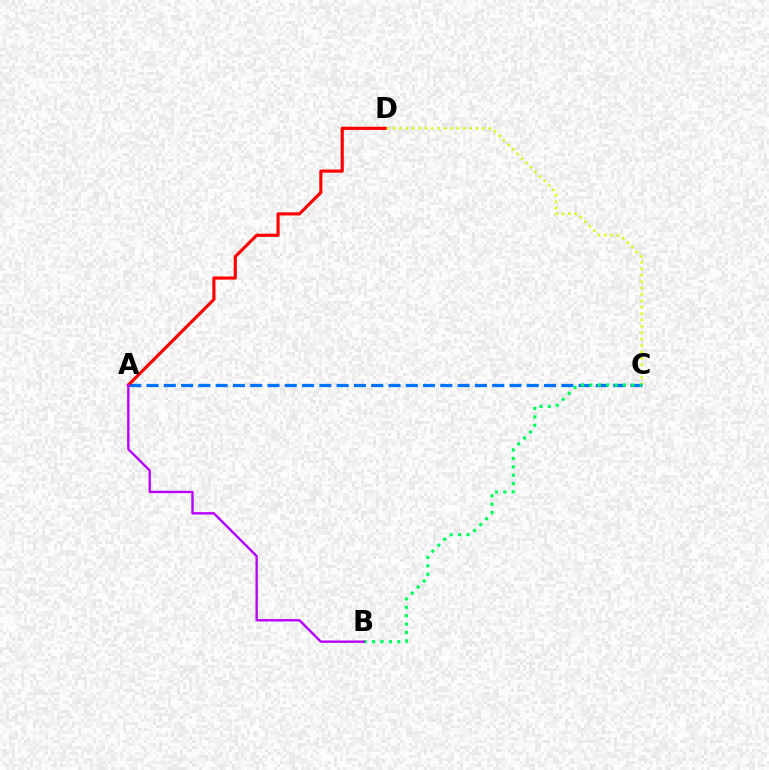{('C', 'D'): [{'color': '#d1ff00', 'line_style': 'dotted', 'thickness': 1.73}], ('A', 'C'): [{'color': '#0074ff', 'line_style': 'dashed', 'thickness': 2.35}], ('B', 'C'): [{'color': '#00ff5c', 'line_style': 'dotted', 'thickness': 2.28}], ('A', 'D'): [{'color': '#ff0000', 'line_style': 'solid', 'thickness': 2.27}], ('A', 'B'): [{'color': '#b900ff', 'line_style': 'solid', 'thickness': 1.71}]}